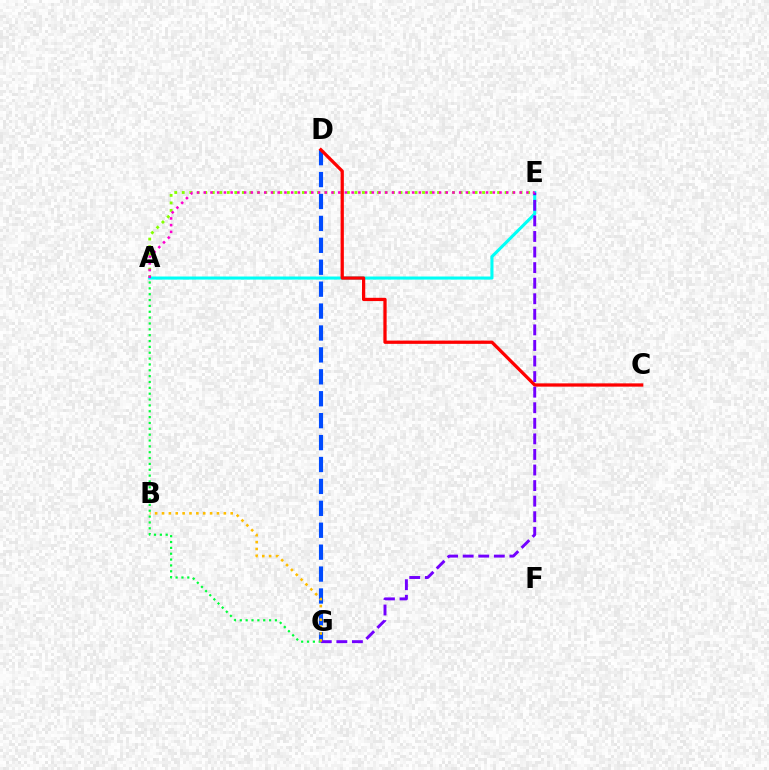{('A', 'E'): [{'color': '#84ff00', 'line_style': 'dotted', 'thickness': 2.04}, {'color': '#00fff6', 'line_style': 'solid', 'thickness': 2.21}, {'color': '#ff00cf', 'line_style': 'dotted', 'thickness': 1.83}], ('D', 'G'): [{'color': '#004bff', 'line_style': 'dashed', 'thickness': 2.98}], ('C', 'D'): [{'color': '#ff0000', 'line_style': 'solid', 'thickness': 2.35}], ('A', 'G'): [{'color': '#00ff39', 'line_style': 'dotted', 'thickness': 1.59}], ('E', 'G'): [{'color': '#7200ff', 'line_style': 'dashed', 'thickness': 2.12}], ('B', 'G'): [{'color': '#ffbd00', 'line_style': 'dotted', 'thickness': 1.87}]}